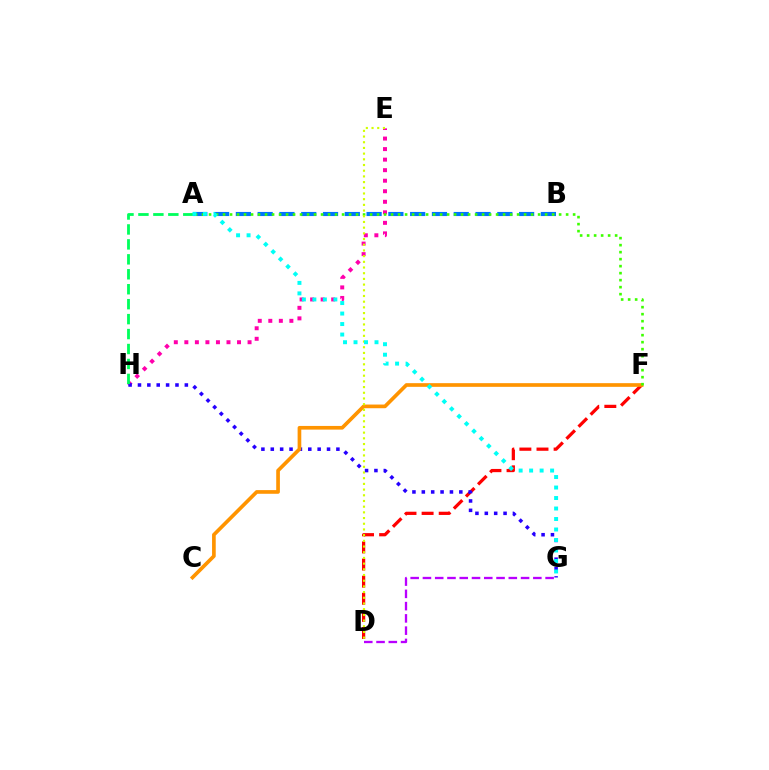{('D', 'F'): [{'color': '#ff0000', 'line_style': 'dashed', 'thickness': 2.32}], ('E', 'H'): [{'color': '#ff00ac', 'line_style': 'dotted', 'thickness': 2.86}], ('A', 'B'): [{'color': '#0074ff', 'line_style': 'dashed', 'thickness': 2.96}], ('G', 'H'): [{'color': '#2500ff', 'line_style': 'dotted', 'thickness': 2.55}], ('C', 'F'): [{'color': '#ff9400', 'line_style': 'solid', 'thickness': 2.65}], ('A', 'F'): [{'color': '#3dff00', 'line_style': 'dotted', 'thickness': 1.9}], ('D', 'E'): [{'color': '#d1ff00', 'line_style': 'dotted', 'thickness': 1.55}], ('A', 'H'): [{'color': '#00ff5c', 'line_style': 'dashed', 'thickness': 2.03}], ('A', 'G'): [{'color': '#00fff6', 'line_style': 'dotted', 'thickness': 2.85}], ('D', 'G'): [{'color': '#b900ff', 'line_style': 'dashed', 'thickness': 1.67}]}